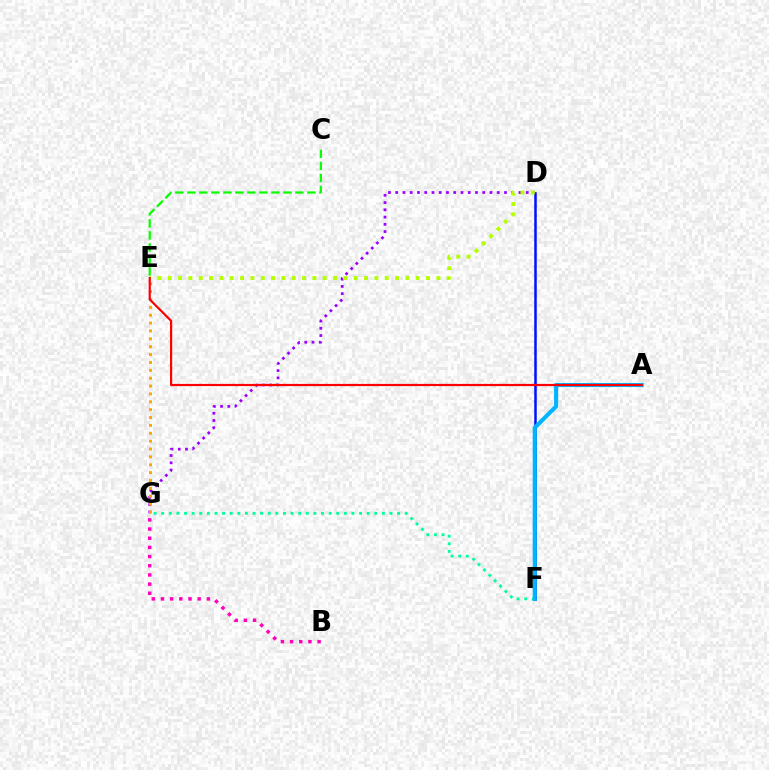{('D', 'F'): [{'color': '#0010ff', 'line_style': 'solid', 'thickness': 1.81}], ('C', 'E'): [{'color': '#08ff00', 'line_style': 'dashed', 'thickness': 1.63}], ('F', 'G'): [{'color': '#00ff9d', 'line_style': 'dotted', 'thickness': 2.07}], ('D', 'G'): [{'color': '#9b00ff', 'line_style': 'dotted', 'thickness': 1.97}], ('D', 'E'): [{'color': '#b3ff00', 'line_style': 'dotted', 'thickness': 2.81}], ('B', 'G'): [{'color': '#ff00bd', 'line_style': 'dotted', 'thickness': 2.49}], ('E', 'G'): [{'color': '#ffa500', 'line_style': 'dotted', 'thickness': 2.14}], ('A', 'F'): [{'color': '#00b5ff', 'line_style': 'solid', 'thickness': 2.94}], ('A', 'E'): [{'color': '#ff0000', 'line_style': 'solid', 'thickness': 1.58}]}